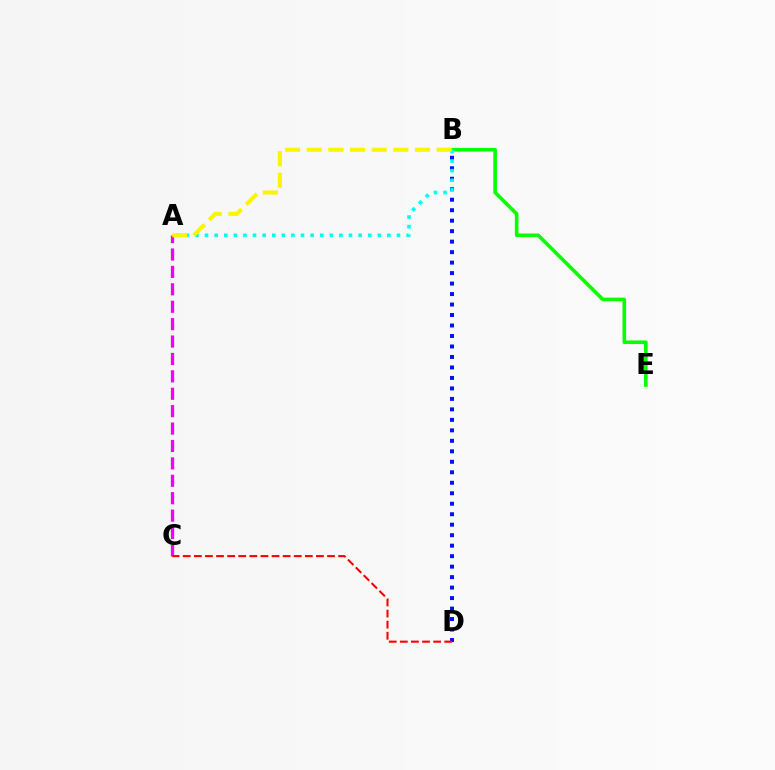{('A', 'C'): [{'color': '#ee00ff', 'line_style': 'dashed', 'thickness': 2.36}], ('B', 'D'): [{'color': '#0010ff', 'line_style': 'dotted', 'thickness': 2.85}], ('B', 'E'): [{'color': '#08ff00', 'line_style': 'solid', 'thickness': 2.61}], ('A', 'B'): [{'color': '#00fff6', 'line_style': 'dotted', 'thickness': 2.61}, {'color': '#fcf500', 'line_style': 'dashed', 'thickness': 2.94}], ('C', 'D'): [{'color': '#ff0000', 'line_style': 'dashed', 'thickness': 1.51}]}